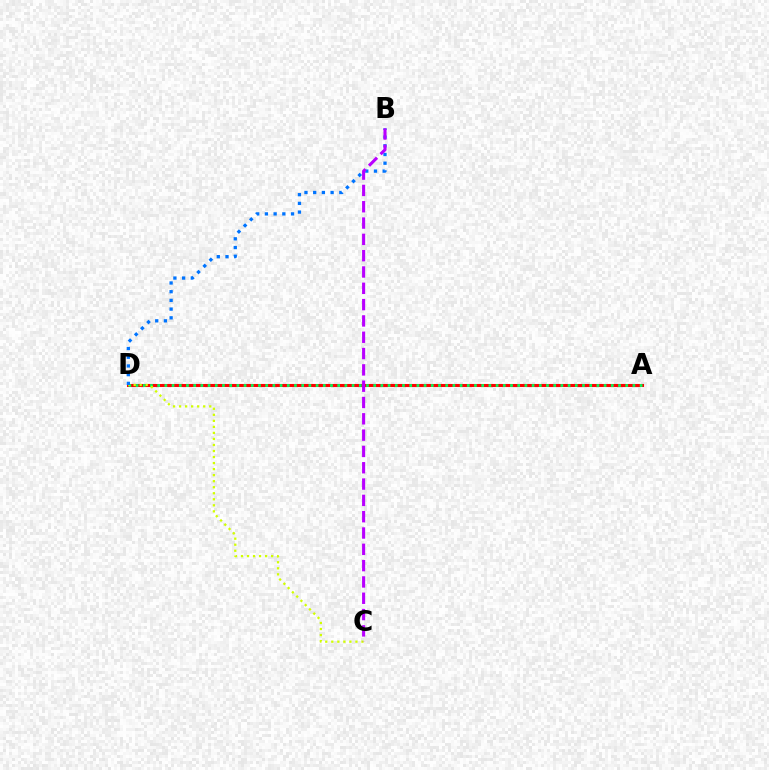{('A', 'D'): [{'color': '#ff0000', 'line_style': 'solid', 'thickness': 2.21}, {'color': '#00ff5c', 'line_style': 'dotted', 'thickness': 1.96}], ('C', 'D'): [{'color': '#d1ff00', 'line_style': 'dotted', 'thickness': 1.64}], ('B', 'D'): [{'color': '#0074ff', 'line_style': 'dotted', 'thickness': 2.37}], ('B', 'C'): [{'color': '#b900ff', 'line_style': 'dashed', 'thickness': 2.22}]}